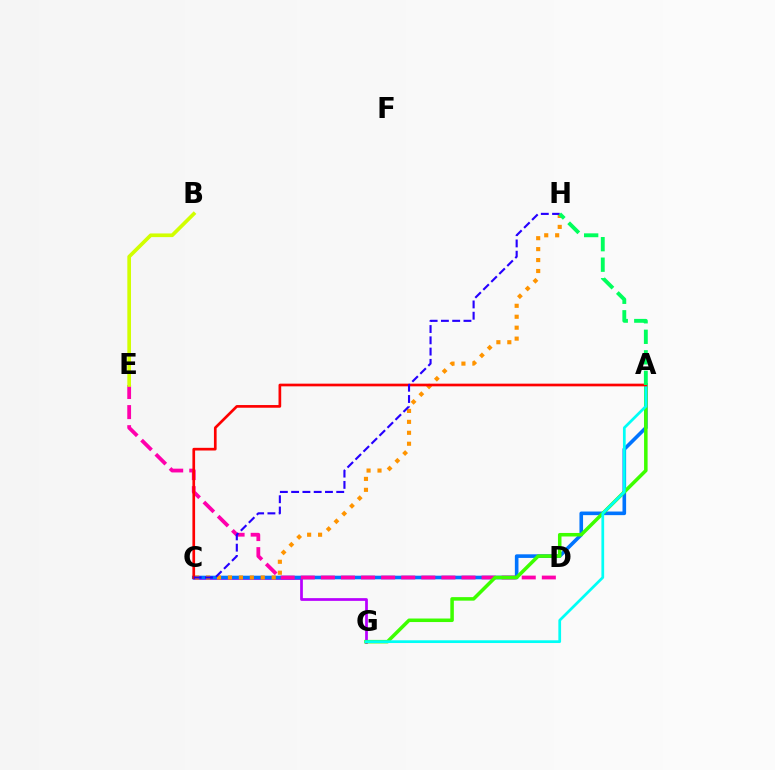{('C', 'G'): [{'color': '#b900ff', 'line_style': 'solid', 'thickness': 1.97}], ('A', 'C'): [{'color': '#0074ff', 'line_style': 'solid', 'thickness': 2.6}, {'color': '#ff0000', 'line_style': 'solid', 'thickness': 1.93}], ('D', 'E'): [{'color': '#ff00ac', 'line_style': 'dashed', 'thickness': 2.73}], ('C', 'H'): [{'color': '#ff9400', 'line_style': 'dotted', 'thickness': 2.97}, {'color': '#2500ff', 'line_style': 'dashed', 'thickness': 1.53}], ('A', 'G'): [{'color': '#3dff00', 'line_style': 'solid', 'thickness': 2.54}, {'color': '#00fff6', 'line_style': 'solid', 'thickness': 1.97}], ('A', 'H'): [{'color': '#00ff5c', 'line_style': 'dashed', 'thickness': 2.79}], ('B', 'E'): [{'color': '#d1ff00', 'line_style': 'solid', 'thickness': 2.65}]}